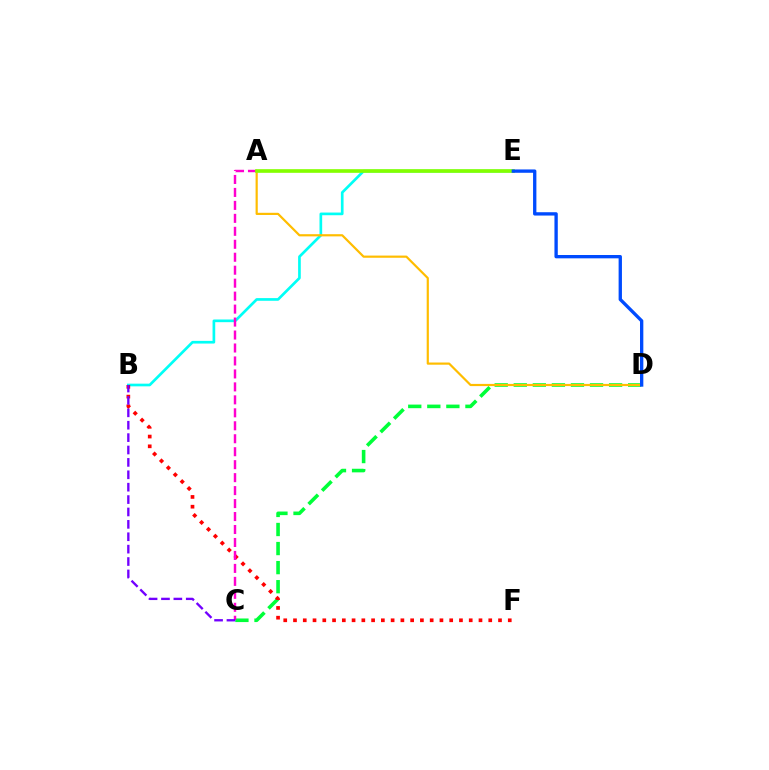{('C', 'D'): [{'color': '#00ff39', 'line_style': 'dashed', 'thickness': 2.59}], ('B', 'E'): [{'color': '#00fff6', 'line_style': 'solid', 'thickness': 1.93}], ('B', 'F'): [{'color': '#ff0000', 'line_style': 'dotted', 'thickness': 2.65}], ('A', 'C'): [{'color': '#ff00cf', 'line_style': 'dashed', 'thickness': 1.76}], ('A', 'D'): [{'color': '#ffbd00', 'line_style': 'solid', 'thickness': 1.58}], ('B', 'C'): [{'color': '#7200ff', 'line_style': 'dashed', 'thickness': 1.68}], ('A', 'E'): [{'color': '#84ff00', 'line_style': 'solid', 'thickness': 2.62}], ('D', 'E'): [{'color': '#004bff', 'line_style': 'solid', 'thickness': 2.4}]}